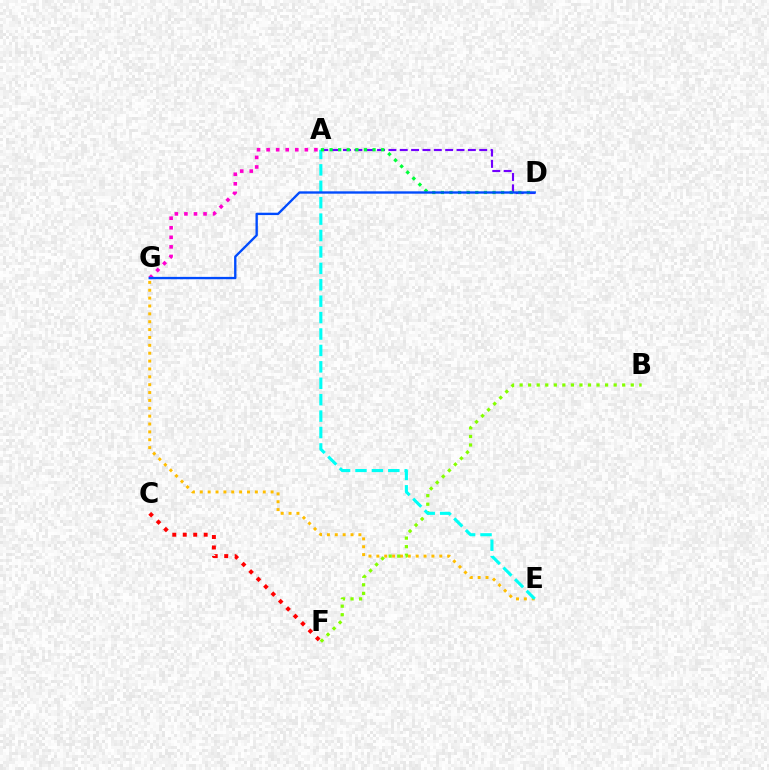{('E', 'G'): [{'color': '#ffbd00', 'line_style': 'dotted', 'thickness': 2.14}], ('A', 'D'): [{'color': '#7200ff', 'line_style': 'dashed', 'thickness': 1.54}, {'color': '#00ff39', 'line_style': 'dotted', 'thickness': 2.34}], ('B', 'F'): [{'color': '#84ff00', 'line_style': 'dotted', 'thickness': 2.32}], ('A', 'E'): [{'color': '#00fff6', 'line_style': 'dashed', 'thickness': 2.23}], ('A', 'G'): [{'color': '#ff00cf', 'line_style': 'dotted', 'thickness': 2.6}], ('C', 'F'): [{'color': '#ff0000', 'line_style': 'dotted', 'thickness': 2.85}], ('D', 'G'): [{'color': '#004bff', 'line_style': 'solid', 'thickness': 1.7}]}